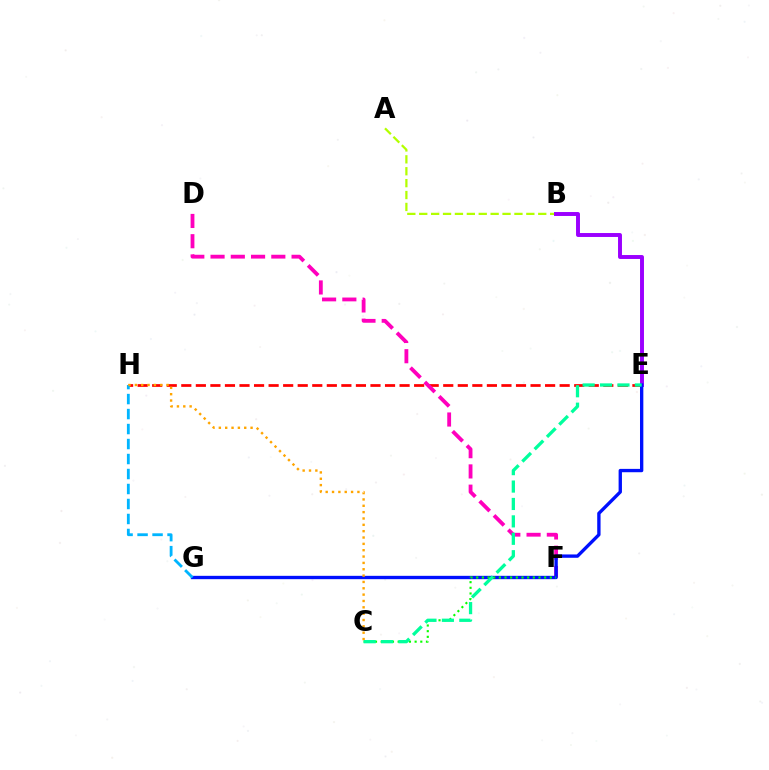{('A', 'B'): [{'color': '#b3ff00', 'line_style': 'dashed', 'thickness': 1.62}], ('B', 'E'): [{'color': '#9b00ff', 'line_style': 'solid', 'thickness': 2.83}], ('E', 'H'): [{'color': '#ff0000', 'line_style': 'dashed', 'thickness': 1.98}], ('D', 'F'): [{'color': '#ff00bd', 'line_style': 'dashed', 'thickness': 2.75}], ('E', 'G'): [{'color': '#0010ff', 'line_style': 'solid', 'thickness': 2.41}], ('G', 'H'): [{'color': '#00b5ff', 'line_style': 'dashed', 'thickness': 2.04}], ('C', 'F'): [{'color': '#08ff00', 'line_style': 'dotted', 'thickness': 1.54}], ('C', 'H'): [{'color': '#ffa500', 'line_style': 'dotted', 'thickness': 1.72}], ('C', 'E'): [{'color': '#00ff9d', 'line_style': 'dashed', 'thickness': 2.37}]}